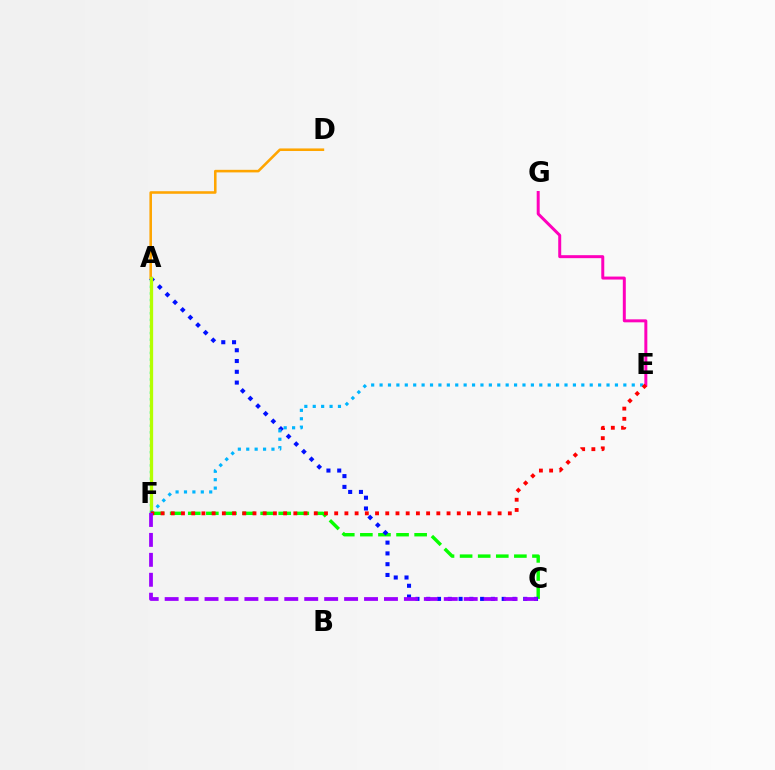{('C', 'F'): [{'color': '#08ff00', 'line_style': 'dashed', 'thickness': 2.46}, {'color': '#9b00ff', 'line_style': 'dashed', 'thickness': 2.71}], ('E', 'G'): [{'color': '#ff00bd', 'line_style': 'solid', 'thickness': 2.15}], ('A', 'F'): [{'color': '#00ff9d', 'line_style': 'dotted', 'thickness': 1.8}, {'color': '#b3ff00', 'line_style': 'solid', 'thickness': 2.36}], ('A', 'D'): [{'color': '#ffa500', 'line_style': 'solid', 'thickness': 1.85}], ('A', 'C'): [{'color': '#0010ff', 'line_style': 'dotted', 'thickness': 2.93}], ('E', 'F'): [{'color': '#00b5ff', 'line_style': 'dotted', 'thickness': 2.28}, {'color': '#ff0000', 'line_style': 'dotted', 'thickness': 2.78}]}